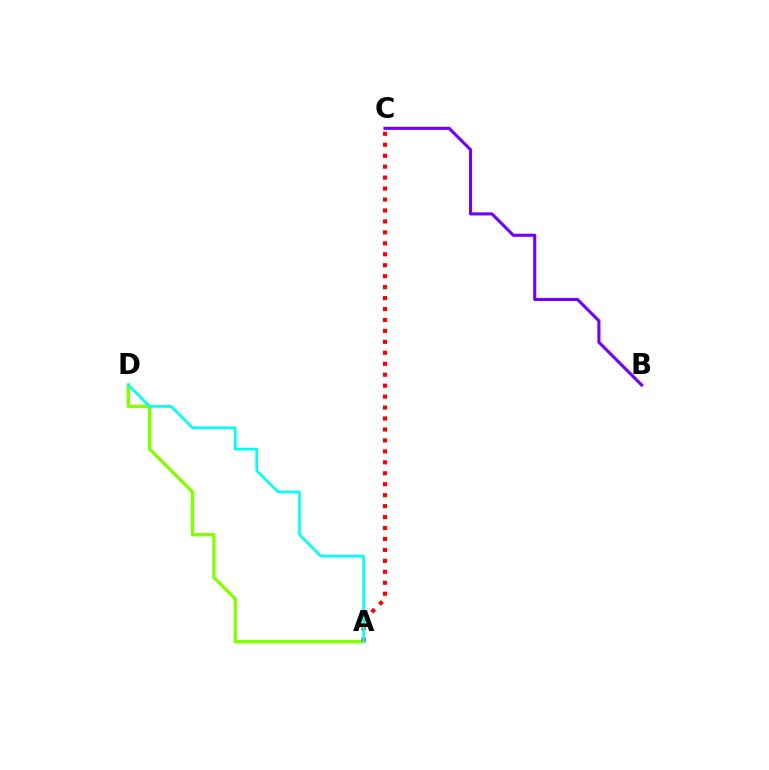{('A', 'D'): [{'color': '#84ff00', 'line_style': 'solid', 'thickness': 2.42}, {'color': '#00fff6', 'line_style': 'solid', 'thickness': 1.91}], ('A', 'C'): [{'color': '#ff0000', 'line_style': 'dotted', 'thickness': 2.98}], ('B', 'C'): [{'color': '#7200ff', 'line_style': 'solid', 'thickness': 2.23}]}